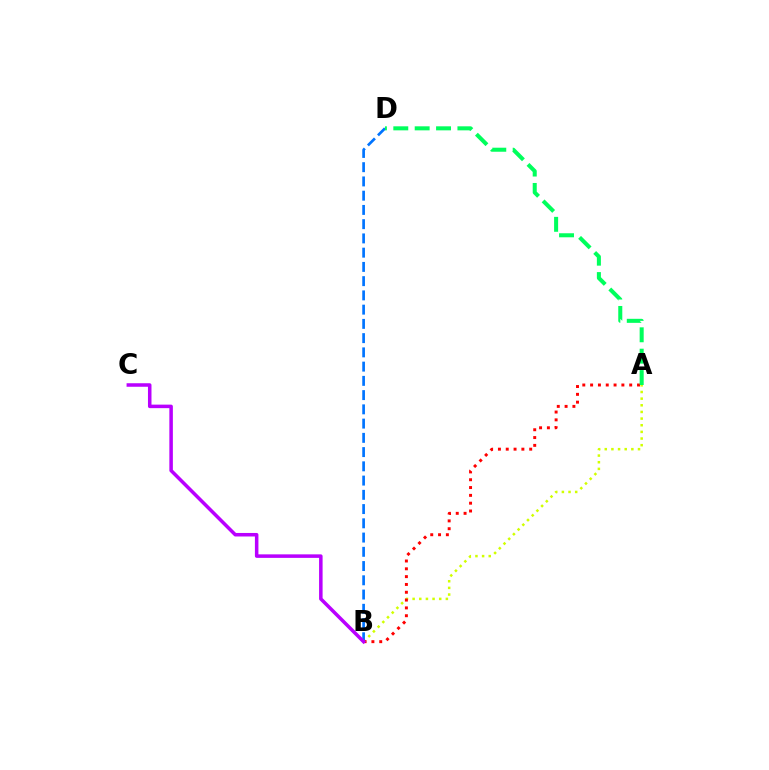{('A', 'B'): [{'color': '#d1ff00', 'line_style': 'dotted', 'thickness': 1.81}, {'color': '#ff0000', 'line_style': 'dotted', 'thickness': 2.12}], ('B', 'D'): [{'color': '#0074ff', 'line_style': 'dashed', 'thickness': 1.94}], ('A', 'D'): [{'color': '#00ff5c', 'line_style': 'dashed', 'thickness': 2.9}], ('B', 'C'): [{'color': '#b900ff', 'line_style': 'solid', 'thickness': 2.54}]}